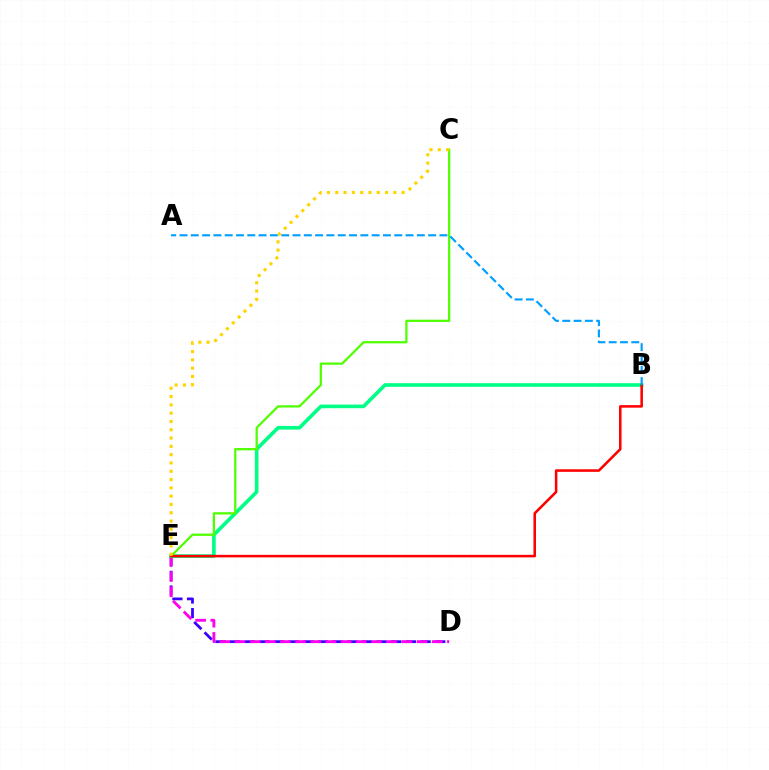{('D', 'E'): [{'color': '#3700ff', 'line_style': 'dashed', 'thickness': 1.99}, {'color': '#ff00ed', 'line_style': 'dashed', 'thickness': 2.06}], ('B', 'E'): [{'color': '#00ff86', 'line_style': 'solid', 'thickness': 2.62}, {'color': '#ff0000', 'line_style': 'solid', 'thickness': 1.84}], ('C', 'E'): [{'color': '#4fff00', 'line_style': 'solid', 'thickness': 1.62}, {'color': '#ffd500', 'line_style': 'dotted', 'thickness': 2.25}], ('A', 'B'): [{'color': '#009eff', 'line_style': 'dashed', 'thickness': 1.54}]}